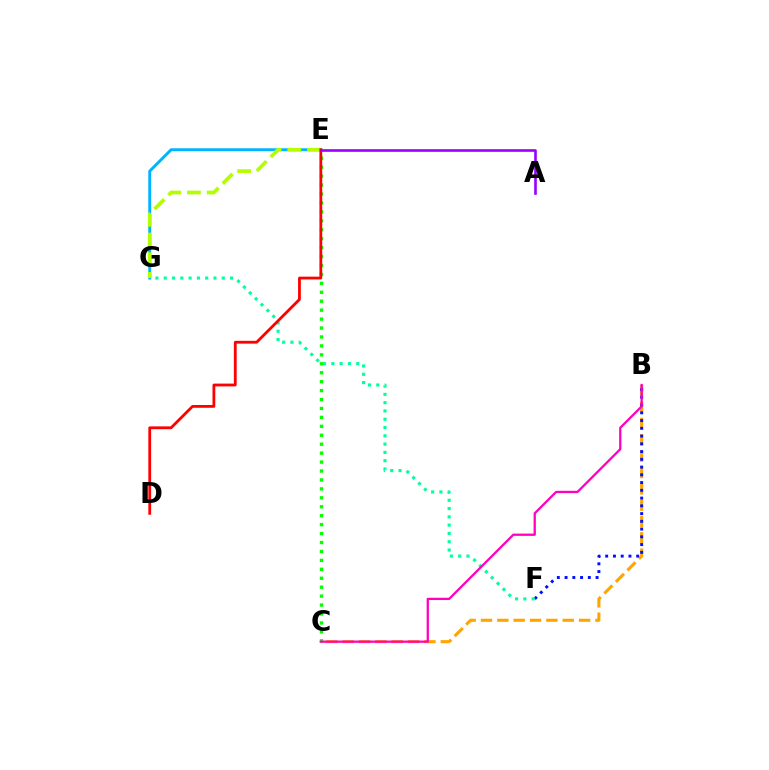{('B', 'C'): [{'color': '#ffa500', 'line_style': 'dashed', 'thickness': 2.22}, {'color': '#ff00bd', 'line_style': 'solid', 'thickness': 1.64}], ('C', 'E'): [{'color': '#08ff00', 'line_style': 'dotted', 'thickness': 2.43}], ('B', 'F'): [{'color': '#0010ff', 'line_style': 'dotted', 'thickness': 2.11}], ('F', 'G'): [{'color': '#00ff9d', 'line_style': 'dotted', 'thickness': 2.25}], ('E', 'G'): [{'color': '#00b5ff', 'line_style': 'solid', 'thickness': 2.1}, {'color': '#b3ff00', 'line_style': 'dashed', 'thickness': 2.67}], ('D', 'E'): [{'color': '#ff0000', 'line_style': 'solid', 'thickness': 2.01}], ('A', 'E'): [{'color': '#9b00ff', 'line_style': 'solid', 'thickness': 1.89}]}